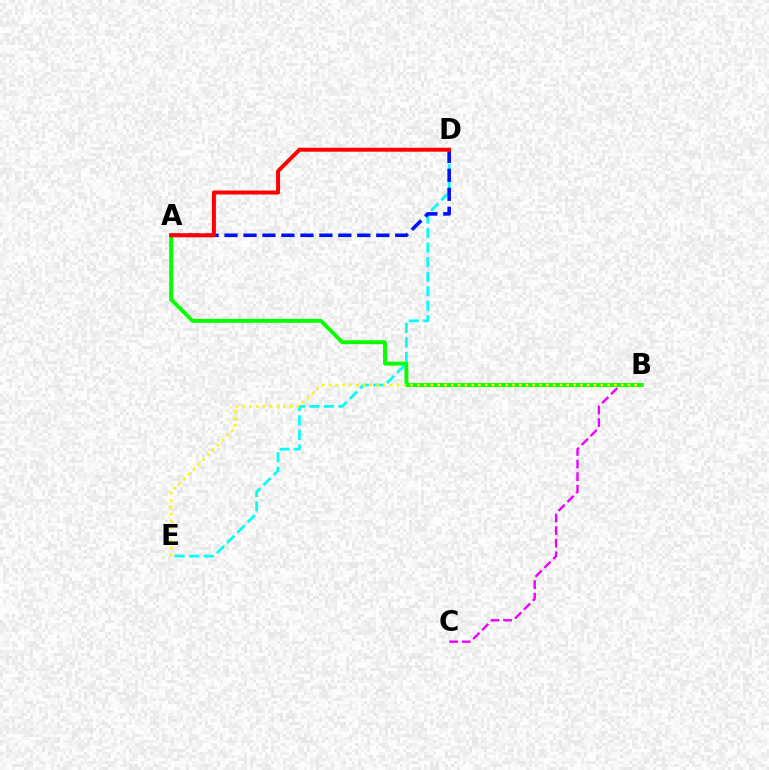{('B', 'C'): [{'color': '#ee00ff', 'line_style': 'dashed', 'thickness': 1.71}], ('A', 'B'): [{'color': '#08ff00', 'line_style': 'solid', 'thickness': 2.82}], ('D', 'E'): [{'color': '#00fff6', 'line_style': 'dashed', 'thickness': 1.97}], ('A', 'D'): [{'color': '#0010ff', 'line_style': 'dashed', 'thickness': 2.58}, {'color': '#ff0000', 'line_style': 'solid', 'thickness': 2.85}], ('B', 'E'): [{'color': '#fcf500', 'line_style': 'dotted', 'thickness': 1.85}]}